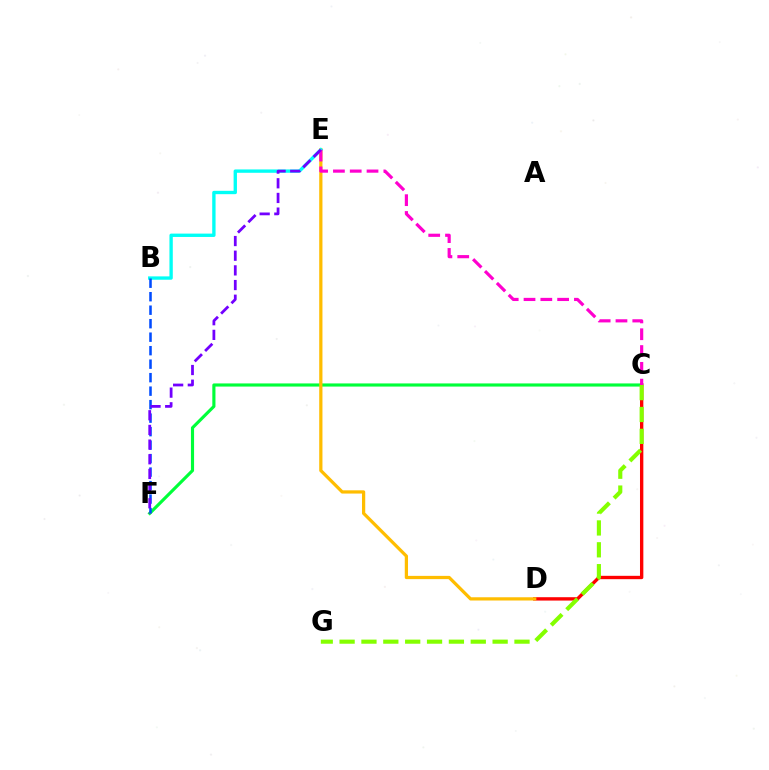{('C', 'F'): [{'color': '#00ff39', 'line_style': 'solid', 'thickness': 2.26}], ('C', 'D'): [{'color': '#ff0000', 'line_style': 'solid', 'thickness': 2.42}], ('D', 'E'): [{'color': '#ffbd00', 'line_style': 'solid', 'thickness': 2.33}], ('C', 'G'): [{'color': '#84ff00', 'line_style': 'dashed', 'thickness': 2.97}], ('B', 'E'): [{'color': '#00fff6', 'line_style': 'solid', 'thickness': 2.41}], ('C', 'E'): [{'color': '#ff00cf', 'line_style': 'dashed', 'thickness': 2.28}], ('B', 'F'): [{'color': '#004bff', 'line_style': 'dashed', 'thickness': 1.83}], ('E', 'F'): [{'color': '#7200ff', 'line_style': 'dashed', 'thickness': 1.99}]}